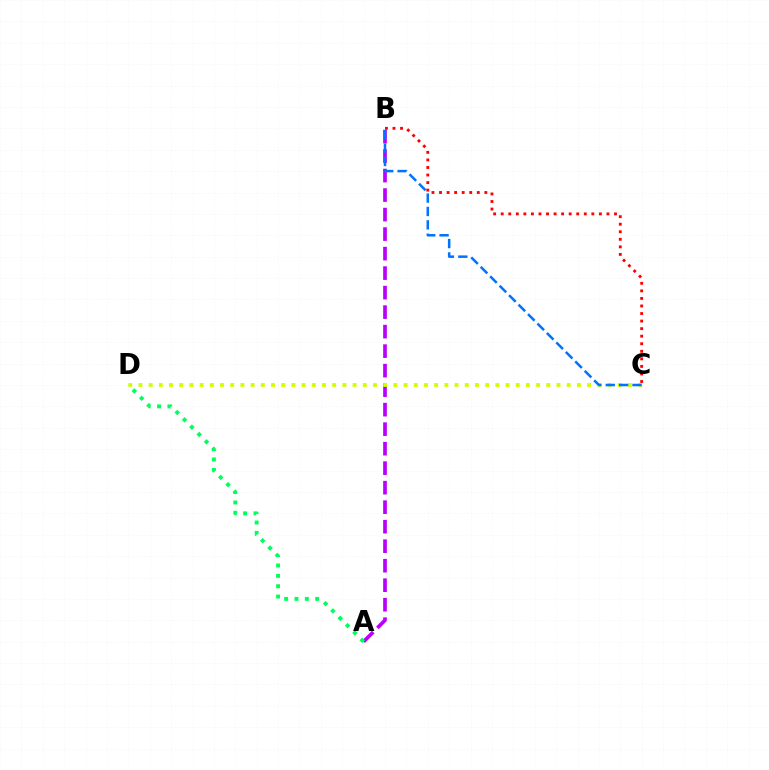{('A', 'B'): [{'color': '#b900ff', 'line_style': 'dashed', 'thickness': 2.65}], ('C', 'D'): [{'color': '#d1ff00', 'line_style': 'dotted', 'thickness': 2.77}], ('B', 'C'): [{'color': '#0074ff', 'line_style': 'dashed', 'thickness': 1.82}, {'color': '#ff0000', 'line_style': 'dotted', 'thickness': 2.05}], ('A', 'D'): [{'color': '#00ff5c', 'line_style': 'dotted', 'thickness': 2.82}]}